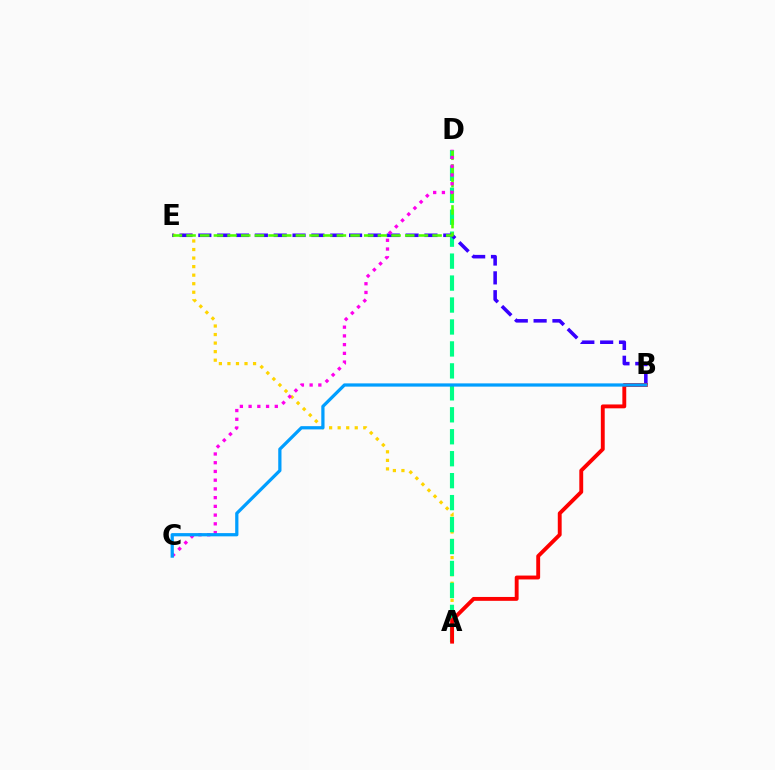{('A', 'E'): [{'color': '#ffd500', 'line_style': 'dotted', 'thickness': 2.32}], ('A', 'D'): [{'color': '#00ff86', 'line_style': 'dashed', 'thickness': 2.98}], ('B', 'E'): [{'color': '#3700ff', 'line_style': 'dashed', 'thickness': 2.56}], ('A', 'B'): [{'color': '#ff0000', 'line_style': 'solid', 'thickness': 2.79}], ('D', 'E'): [{'color': '#4fff00', 'line_style': 'dashed', 'thickness': 1.86}], ('C', 'D'): [{'color': '#ff00ed', 'line_style': 'dotted', 'thickness': 2.37}], ('B', 'C'): [{'color': '#009eff', 'line_style': 'solid', 'thickness': 2.33}]}